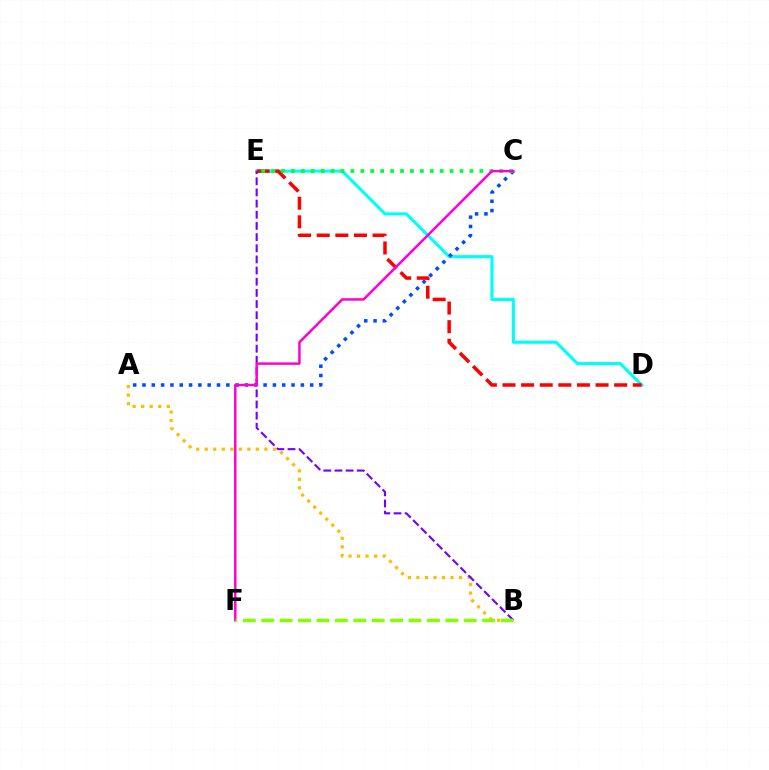{('A', 'B'): [{'color': '#ffbd00', 'line_style': 'dotted', 'thickness': 2.32}], ('D', 'E'): [{'color': '#00fff6', 'line_style': 'solid', 'thickness': 2.24}, {'color': '#ff0000', 'line_style': 'dashed', 'thickness': 2.53}], ('A', 'C'): [{'color': '#004bff', 'line_style': 'dotted', 'thickness': 2.53}], ('B', 'E'): [{'color': '#7200ff', 'line_style': 'dashed', 'thickness': 1.52}], ('C', 'E'): [{'color': '#00ff39', 'line_style': 'dotted', 'thickness': 2.7}], ('C', 'F'): [{'color': '#ff00cf', 'line_style': 'solid', 'thickness': 1.78}], ('B', 'F'): [{'color': '#84ff00', 'line_style': 'dashed', 'thickness': 2.5}]}